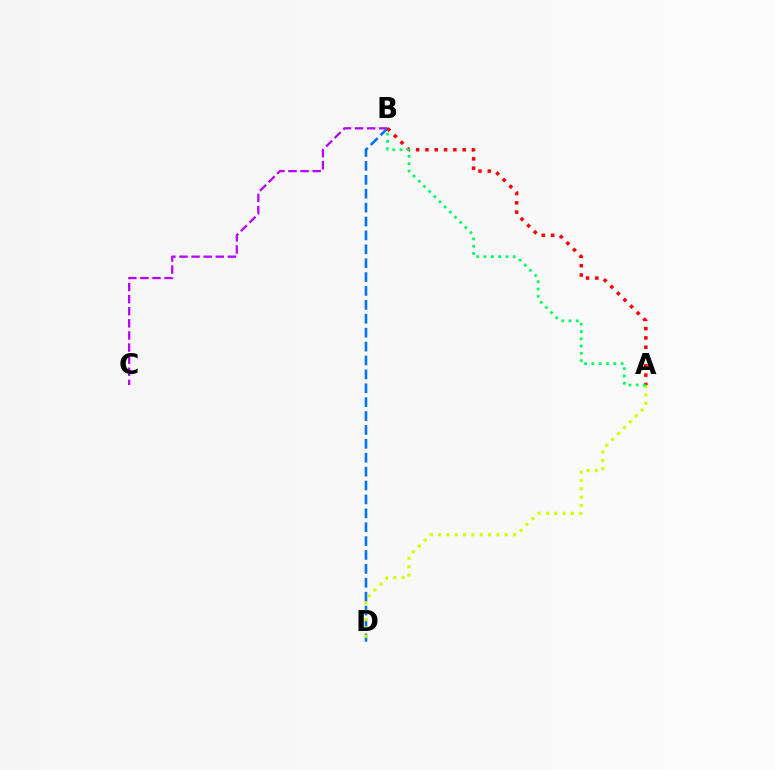{('B', 'C'): [{'color': '#b900ff', 'line_style': 'dashed', 'thickness': 1.64}], ('B', 'D'): [{'color': '#0074ff', 'line_style': 'dashed', 'thickness': 1.89}], ('A', 'B'): [{'color': '#ff0000', 'line_style': 'dotted', 'thickness': 2.53}, {'color': '#00ff5c', 'line_style': 'dotted', 'thickness': 1.98}], ('A', 'D'): [{'color': '#d1ff00', 'line_style': 'dotted', 'thickness': 2.26}]}